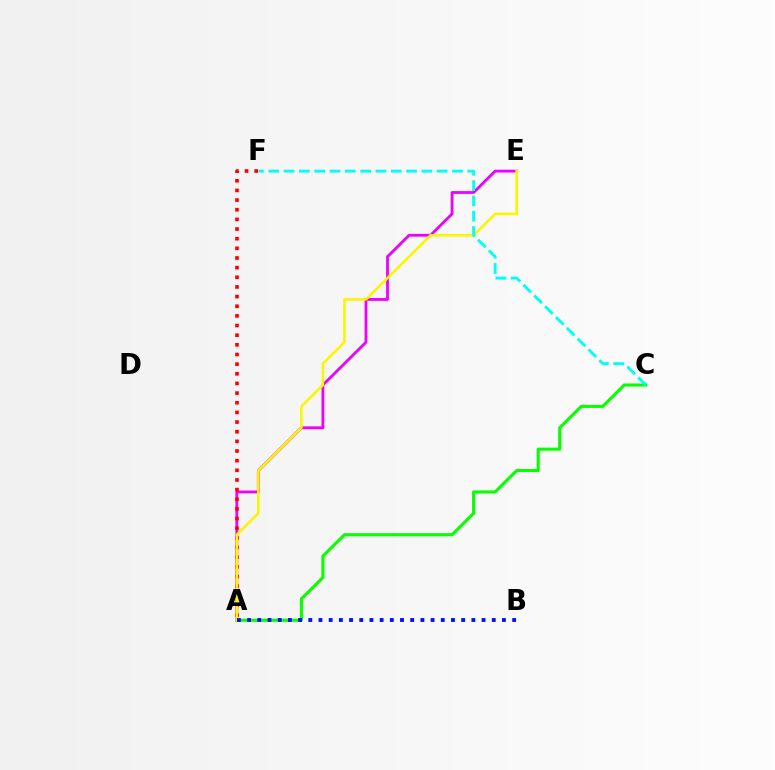{('A', 'E'): [{'color': '#ee00ff', 'line_style': 'solid', 'thickness': 2.03}, {'color': '#fcf500', 'line_style': 'solid', 'thickness': 1.86}], ('A', 'C'): [{'color': '#08ff00', 'line_style': 'solid', 'thickness': 2.23}], ('A', 'F'): [{'color': '#ff0000', 'line_style': 'dotted', 'thickness': 2.62}], ('A', 'B'): [{'color': '#0010ff', 'line_style': 'dotted', 'thickness': 2.77}], ('C', 'F'): [{'color': '#00fff6', 'line_style': 'dashed', 'thickness': 2.08}]}